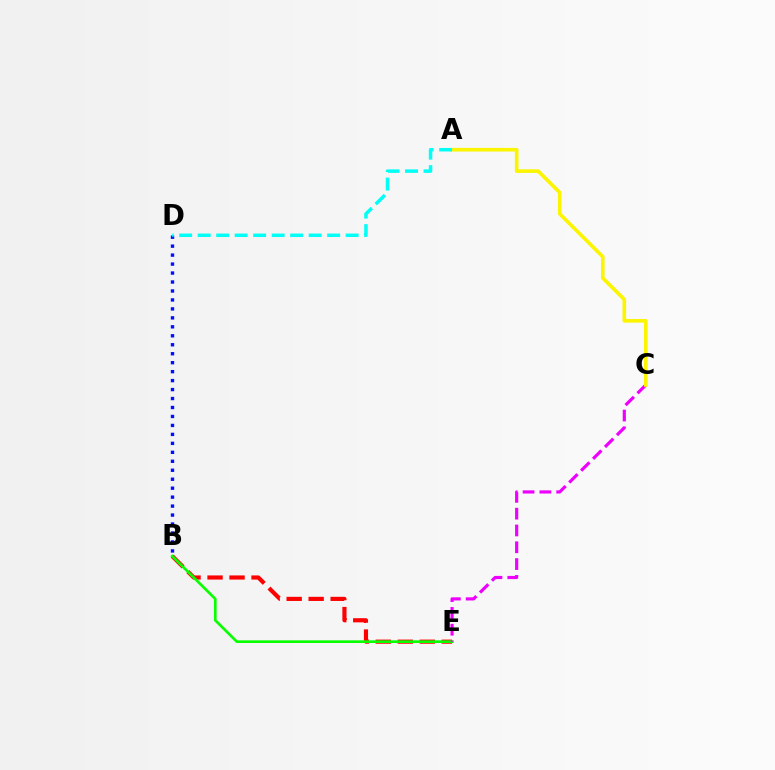{('B', 'E'): [{'color': '#ff0000', 'line_style': 'dashed', 'thickness': 2.99}, {'color': '#08ff00', 'line_style': 'solid', 'thickness': 1.91}], ('C', 'E'): [{'color': '#ee00ff', 'line_style': 'dashed', 'thickness': 2.28}], ('A', 'C'): [{'color': '#fcf500', 'line_style': 'solid', 'thickness': 2.61}], ('B', 'D'): [{'color': '#0010ff', 'line_style': 'dotted', 'thickness': 2.44}], ('A', 'D'): [{'color': '#00fff6', 'line_style': 'dashed', 'thickness': 2.51}]}